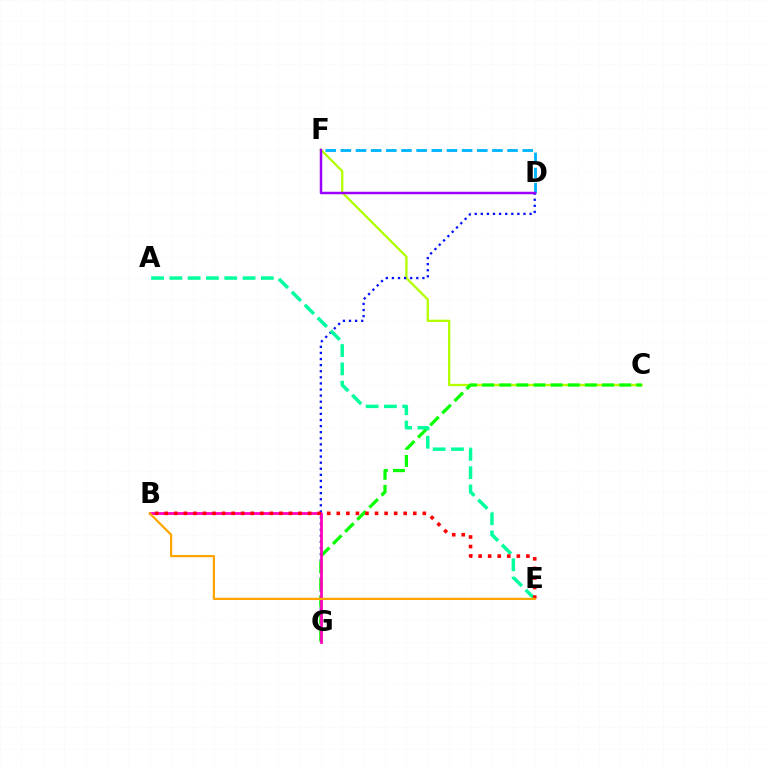{('C', 'F'): [{'color': '#b3ff00', 'line_style': 'solid', 'thickness': 1.67}], ('D', 'G'): [{'color': '#0010ff', 'line_style': 'dotted', 'thickness': 1.66}], ('C', 'G'): [{'color': '#08ff00', 'line_style': 'dashed', 'thickness': 2.33}], ('D', 'F'): [{'color': '#00b5ff', 'line_style': 'dashed', 'thickness': 2.06}, {'color': '#9b00ff', 'line_style': 'solid', 'thickness': 1.79}], ('B', 'G'): [{'color': '#ff00bd', 'line_style': 'solid', 'thickness': 1.99}], ('A', 'E'): [{'color': '#00ff9d', 'line_style': 'dashed', 'thickness': 2.49}], ('B', 'E'): [{'color': '#ff0000', 'line_style': 'dotted', 'thickness': 2.6}, {'color': '#ffa500', 'line_style': 'solid', 'thickness': 1.61}]}